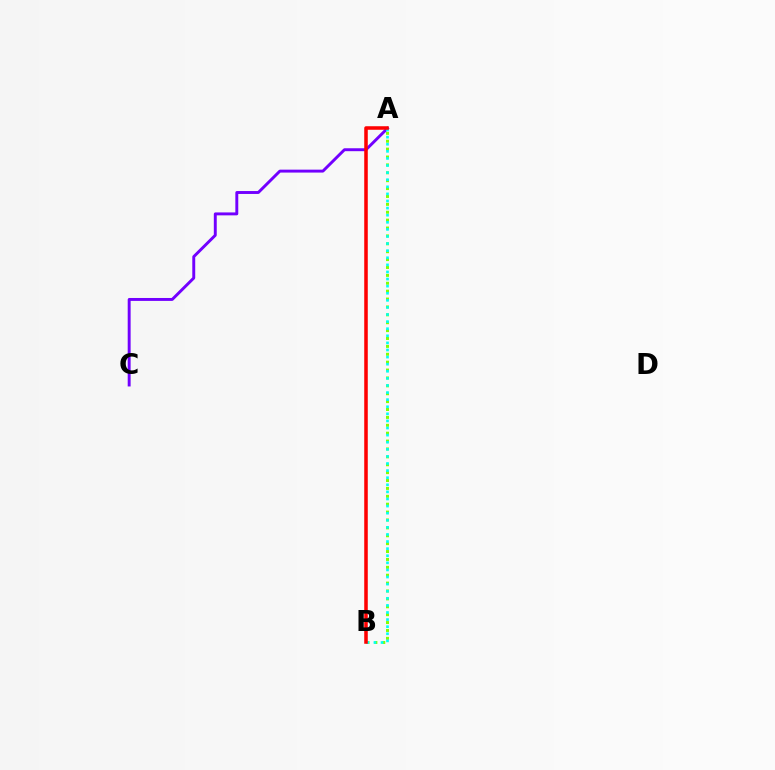{('A', 'B'): [{'color': '#84ff00', 'line_style': 'dotted', 'thickness': 2.14}, {'color': '#00fff6', 'line_style': 'dotted', 'thickness': 1.93}, {'color': '#ff0000', 'line_style': 'solid', 'thickness': 2.54}], ('A', 'C'): [{'color': '#7200ff', 'line_style': 'solid', 'thickness': 2.11}]}